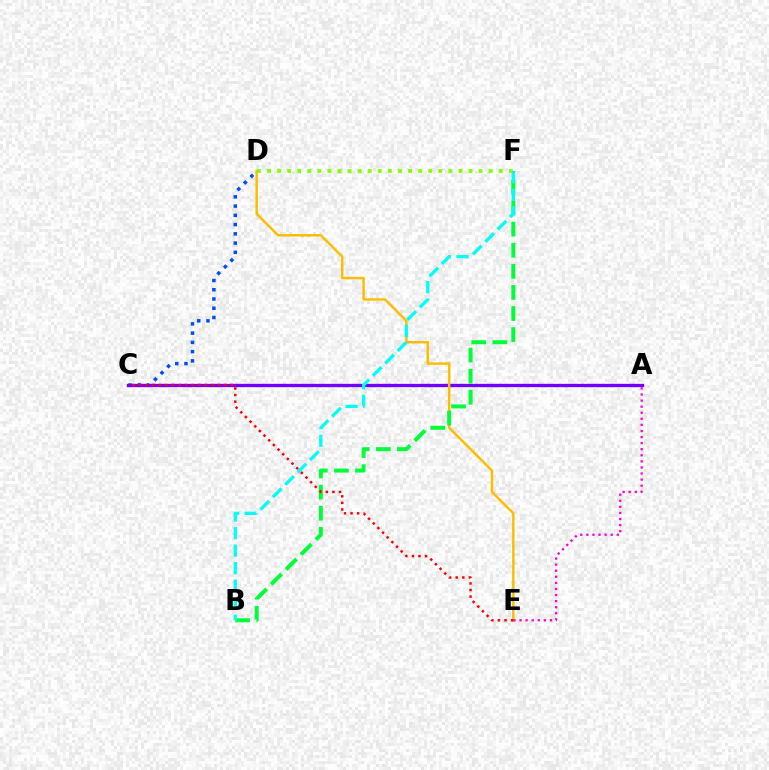{('C', 'D'): [{'color': '#004bff', 'line_style': 'dotted', 'thickness': 2.51}], ('A', 'C'): [{'color': '#7200ff', 'line_style': 'solid', 'thickness': 2.38}], ('D', 'E'): [{'color': '#ffbd00', 'line_style': 'solid', 'thickness': 1.77}], ('B', 'F'): [{'color': '#00ff39', 'line_style': 'dashed', 'thickness': 2.87}, {'color': '#00fff6', 'line_style': 'dashed', 'thickness': 2.38}], ('A', 'E'): [{'color': '#ff00cf', 'line_style': 'dotted', 'thickness': 1.65}], ('C', 'E'): [{'color': '#ff0000', 'line_style': 'dotted', 'thickness': 1.79}], ('D', 'F'): [{'color': '#84ff00', 'line_style': 'dotted', 'thickness': 2.74}]}